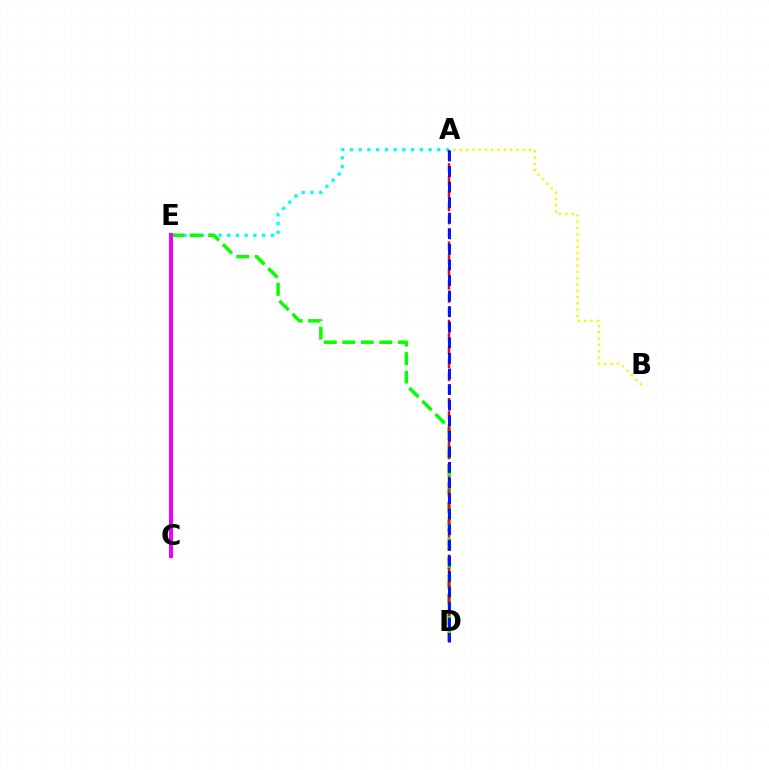{('A', 'E'): [{'color': '#00fff6', 'line_style': 'dotted', 'thickness': 2.37}], ('A', 'B'): [{'color': '#fcf500', 'line_style': 'dotted', 'thickness': 1.71}], ('D', 'E'): [{'color': '#08ff00', 'line_style': 'dashed', 'thickness': 2.51}], ('A', 'D'): [{'color': '#ff0000', 'line_style': 'dashed', 'thickness': 1.77}, {'color': '#0010ff', 'line_style': 'dashed', 'thickness': 2.12}], ('C', 'E'): [{'color': '#ee00ff', 'line_style': 'solid', 'thickness': 2.89}]}